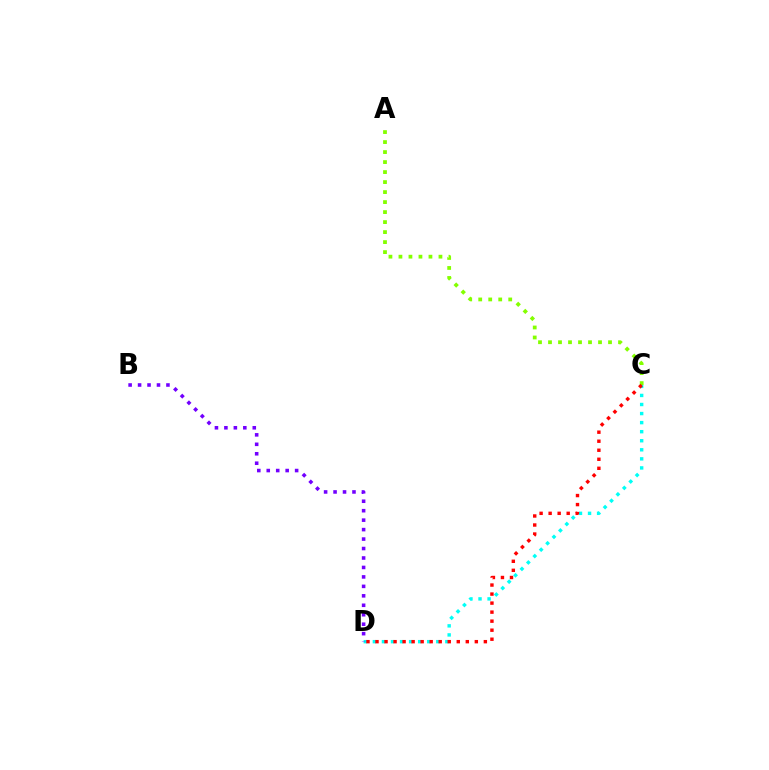{('C', 'D'): [{'color': '#00fff6', 'line_style': 'dotted', 'thickness': 2.46}, {'color': '#ff0000', 'line_style': 'dotted', 'thickness': 2.45}], ('A', 'C'): [{'color': '#84ff00', 'line_style': 'dotted', 'thickness': 2.72}], ('B', 'D'): [{'color': '#7200ff', 'line_style': 'dotted', 'thickness': 2.57}]}